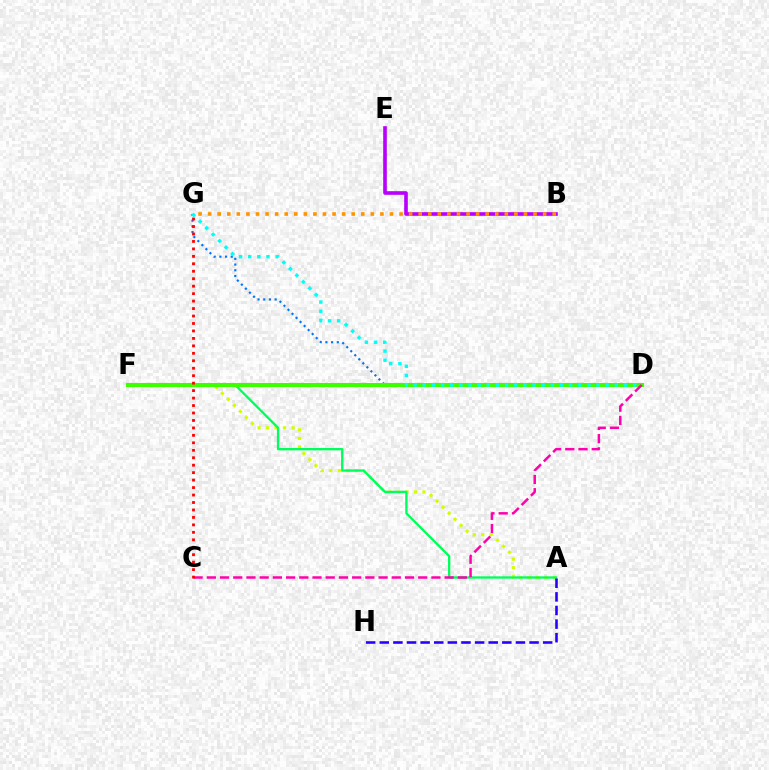{('D', 'G'): [{'color': '#0074ff', 'line_style': 'dotted', 'thickness': 1.55}, {'color': '#00fff6', 'line_style': 'dotted', 'thickness': 2.49}], ('A', 'F'): [{'color': '#d1ff00', 'line_style': 'dotted', 'thickness': 2.31}, {'color': '#00ff5c', 'line_style': 'solid', 'thickness': 1.68}], ('D', 'F'): [{'color': '#3dff00', 'line_style': 'solid', 'thickness': 2.96}], ('B', 'E'): [{'color': '#b900ff', 'line_style': 'solid', 'thickness': 2.61}], ('A', 'H'): [{'color': '#2500ff', 'line_style': 'dashed', 'thickness': 1.85}], ('C', 'D'): [{'color': '#ff00ac', 'line_style': 'dashed', 'thickness': 1.79}], ('C', 'G'): [{'color': '#ff0000', 'line_style': 'dotted', 'thickness': 2.03}], ('B', 'G'): [{'color': '#ff9400', 'line_style': 'dotted', 'thickness': 2.6}]}